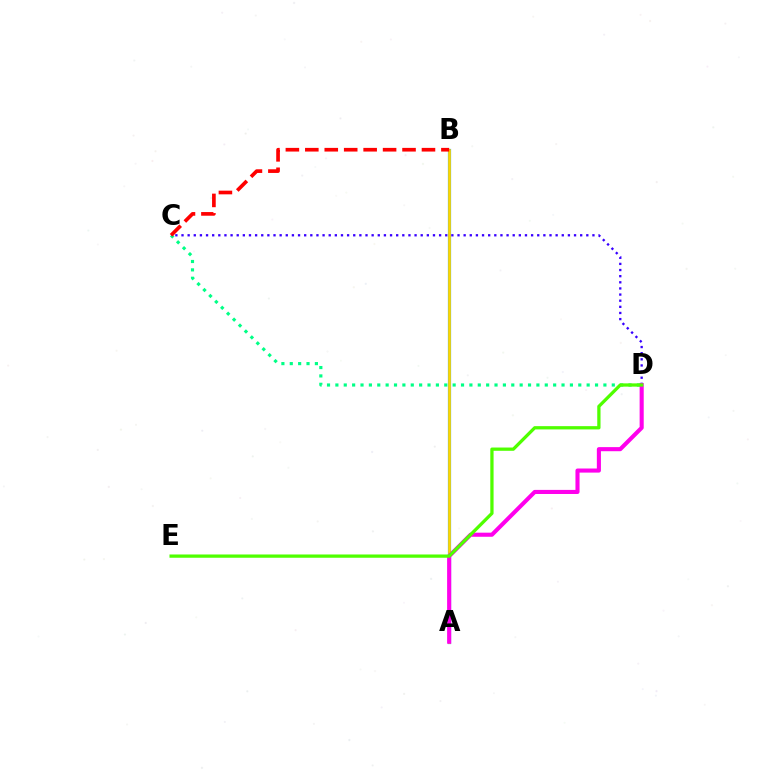{('A', 'B'): [{'color': '#009eff', 'line_style': 'solid', 'thickness': 2.3}, {'color': '#ffd500', 'line_style': 'solid', 'thickness': 1.94}], ('C', 'D'): [{'color': '#00ff86', 'line_style': 'dotted', 'thickness': 2.28}, {'color': '#3700ff', 'line_style': 'dotted', 'thickness': 1.67}], ('A', 'D'): [{'color': '#ff00ed', 'line_style': 'solid', 'thickness': 2.95}], ('D', 'E'): [{'color': '#4fff00', 'line_style': 'solid', 'thickness': 2.35}], ('B', 'C'): [{'color': '#ff0000', 'line_style': 'dashed', 'thickness': 2.64}]}